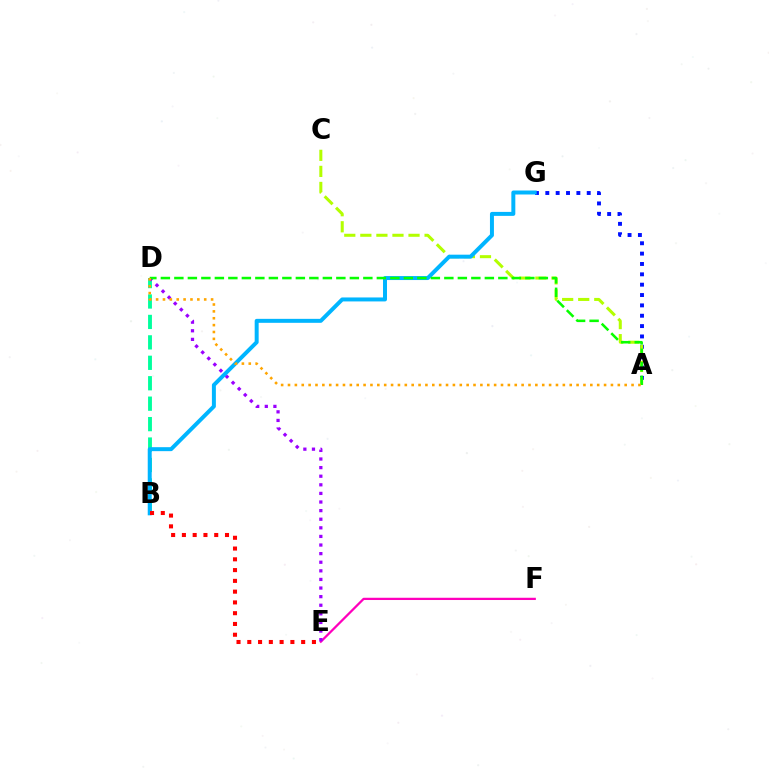{('A', 'G'): [{'color': '#0010ff', 'line_style': 'dotted', 'thickness': 2.81}], ('B', 'D'): [{'color': '#00ff9d', 'line_style': 'dashed', 'thickness': 2.78}], ('A', 'C'): [{'color': '#b3ff00', 'line_style': 'dashed', 'thickness': 2.18}], ('E', 'F'): [{'color': '#ff00bd', 'line_style': 'solid', 'thickness': 1.62}], ('D', 'E'): [{'color': '#9b00ff', 'line_style': 'dotted', 'thickness': 2.34}], ('B', 'G'): [{'color': '#00b5ff', 'line_style': 'solid', 'thickness': 2.86}], ('A', 'D'): [{'color': '#08ff00', 'line_style': 'dashed', 'thickness': 1.83}, {'color': '#ffa500', 'line_style': 'dotted', 'thickness': 1.87}], ('B', 'E'): [{'color': '#ff0000', 'line_style': 'dotted', 'thickness': 2.93}]}